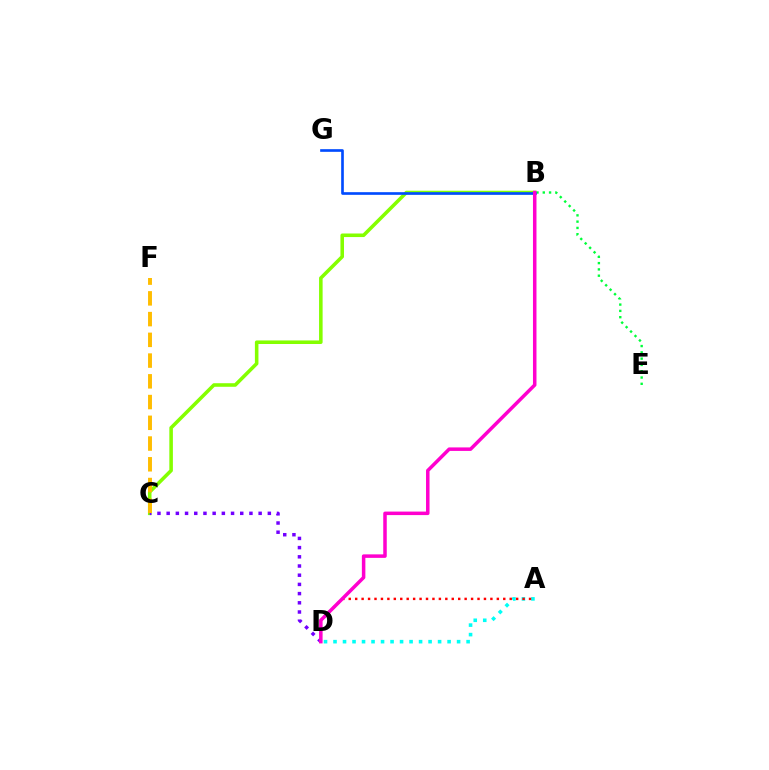{('B', 'C'): [{'color': '#84ff00', 'line_style': 'solid', 'thickness': 2.56}], ('B', 'E'): [{'color': '#00ff39', 'line_style': 'dotted', 'thickness': 1.71}], ('C', 'D'): [{'color': '#7200ff', 'line_style': 'dotted', 'thickness': 2.5}], ('A', 'D'): [{'color': '#00fff6', 'line_style': 'dotted', 'thickness': 2.58}, {'color': '#ff0000', 'line_style': 'dotted', 'thickness': 1.75}], ('C', 'F'): [{'color': '#ffbd00', 'line_style': 'dashed', 'thickness': 2.82}], ('B', 'G'): [{'color': '#004bff', 'line_style': 'solid', 'thickness': 1.91}], ('B', 'D'): [{'color': '#ff00cf', 'line_style': 'solid', 'thickness': 2.52}]}